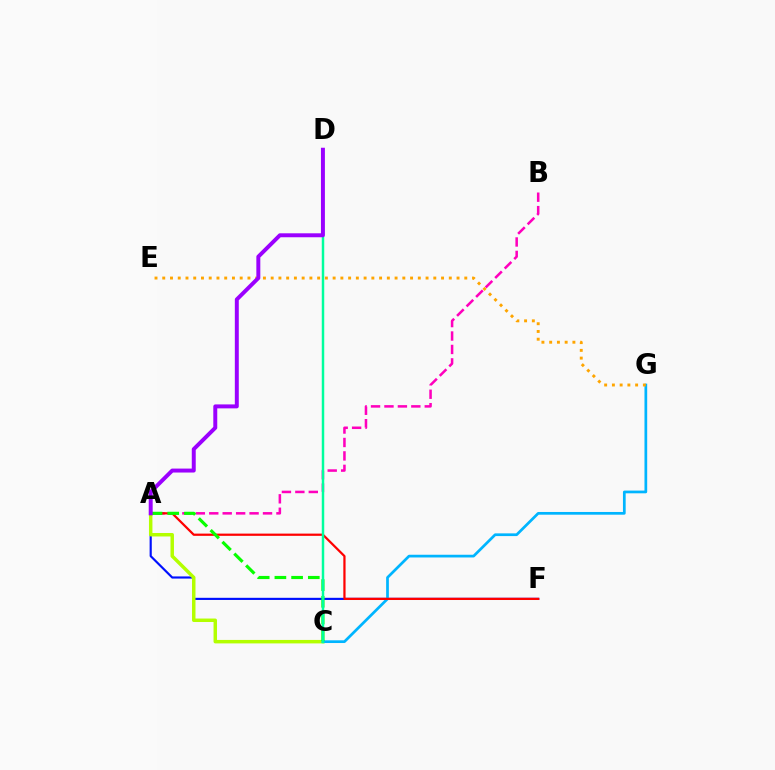{('A', 'B'): [{'color': '#ff00bd', 'line_style': 'dashed', 'thickness': 1.83}], ('A', 'F'): [{'color': '#0010ff', 'line_style': 'solid', 'thickness': 1.55}, {'color': '#ff0000', 'line_style': 'solid', 'thickness': 1.61}], ('A', 'C'): [{'color': '#b3ff00', 'line_style': 'solid', 'thickness': 2.5}, {'color': '#08ff00', 'line_style': 'dashed', 'thickness': 2.27}], ('C', 'G'): [{'color': '#00b5ff', 'line_style': 'solid', 'thickness': 1.96}], ('E', 'G'): [{'color': '#ffa500', 'line_style': 'dotted', 'thickness': 2.1}], ('C', 'D'): [{'color': '#00ff9d', 'line_style': 'solid', 'thickness': 1.78}], ('A', 'D'): [{'color': '#9b00ff', 'line_style': 'solid', 'thickness': 2.85}]}